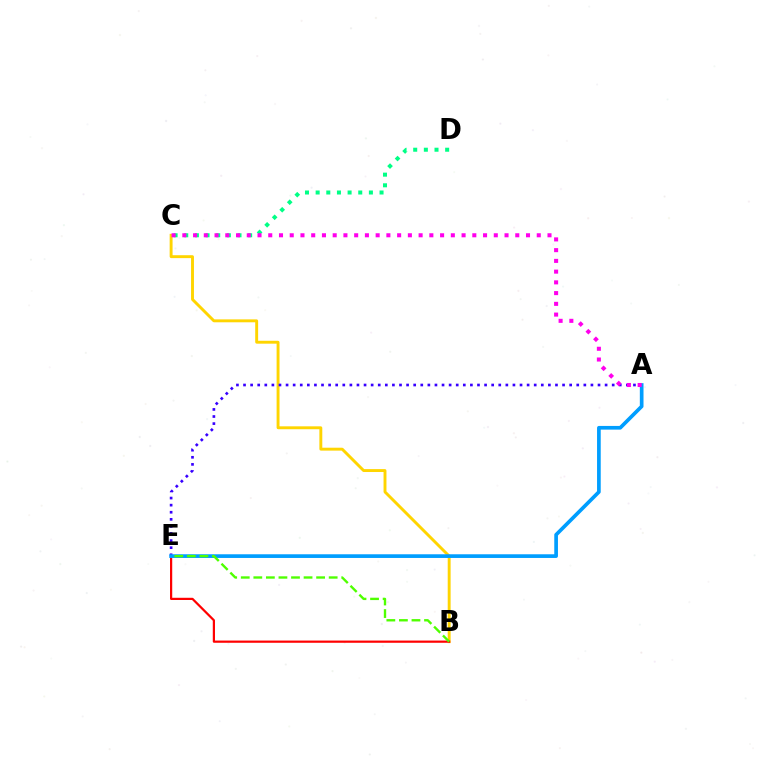{('B', 'C'): [{'color': '#ffd500', 'line_style': 'solid', 'thickness': 2.09}], ('B', 'E'): [{'color': '#ff0000', 'line_style': 'solid', 'thickness': 1.59}, {'color': '#4fff00', 'line_style': 'dashed', 'thickness': 1.71}], ('A', 'E'): [{'color': '#3700ff', 'line_style': 'dotted', 'thickness': 1.93}, {'color': '#009eff', 'line_style': 'solid', 'thickness': 2.65}], ('C', 'D'): [{'color': '#00ff86', 'line_style': 'dotted', 'thickness': 2.89}], ('A', 'C'): [{'color': '#ff00ed', 'line_style': 'dotted', 'thickness': 2.92}]}